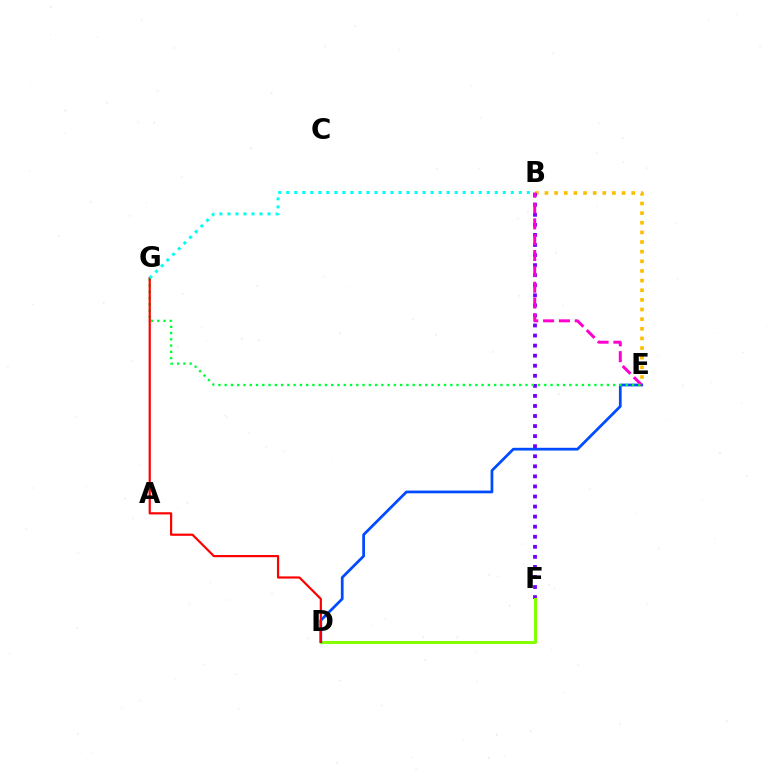{('B', 'E'): [{'color': '#ffbd00', 'line_style': 'dotted', 'thickness': 2.62}, {'color': '#ff00cf', 'line_style': 'dashed', 'thickness': 2.15}], ('B', 'F'): [{'color': '#7200ff', 'line_style': 'dotted', 'thickness': 2.73}], ('D', 'F'): [{'color': '#84ff00', 'line_style': 'solid', 'thickness': 2.16}], ('D', 'E'): [{'color': '#004bff', 'line_style': 'solid', 'thickness': 1.97}], ('E', 'G'): [{'color': '#00ff39', 'line_style': 'dotted', 'thickness': 1.7}], ('D', 'G'): [{'color': '#ff0000', 'line_style': 'solid', 'thickness': 1.58}], ('B', 'G'): [{'color': '#00fff6', 'line_style': 'dotted', 'thickness': 2.18}]}